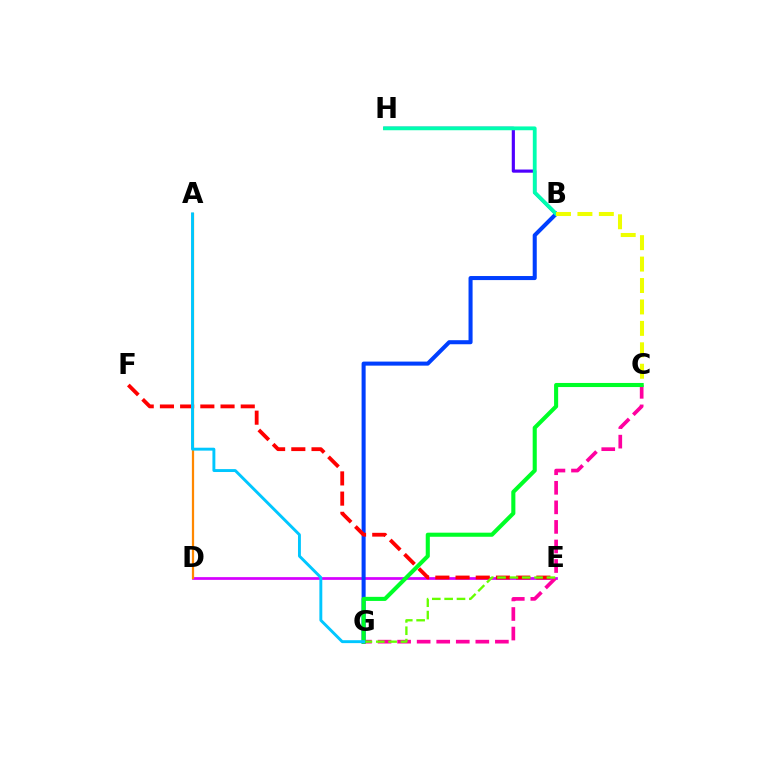{('D', 'E'): [{'color': '#d600ff', 'line_style': 'solid', 'thickness': 1.97}], ('B', 'G'): [{'color': '#003fff', 'line_style': 'solid', 'thickness': 2.92}], ('C', 'G'): [{'color': '#ff00a0', 'line_style': 'dashed', 'thickness': 2.66}, {'color': '#00ff27', 'line_style': 'solid', 'thickness': 2.94}], ('B', 'H'): [{'color': '#4f00ff', 'line_style': 'solid', 'thickness': 2.27}, {'color': '#00ffaf', 'line_style': 'solid', 'thickness': 2.75}], ('E', 'F'): [{'color': '#ff0000', 'line_style': 'dashed', 'thickness': 2.74}], ('A', 'D'): [{'color': '#ff8800', 'line_style': 'solid', 'thickness': 1.61}], ('E', 'G'): [{'color': '#66ff00', 'line_style': 'dashed', 'thickness': 1.68}], ('A', 'G'): [{'color': '#00c7ff', 'line_style': 'solid', 'thickness': 2.1}], ('B', 'C'): [{'color': '#eeff00', 'line_style': 'dashed', 'thickness': 2.91}]}